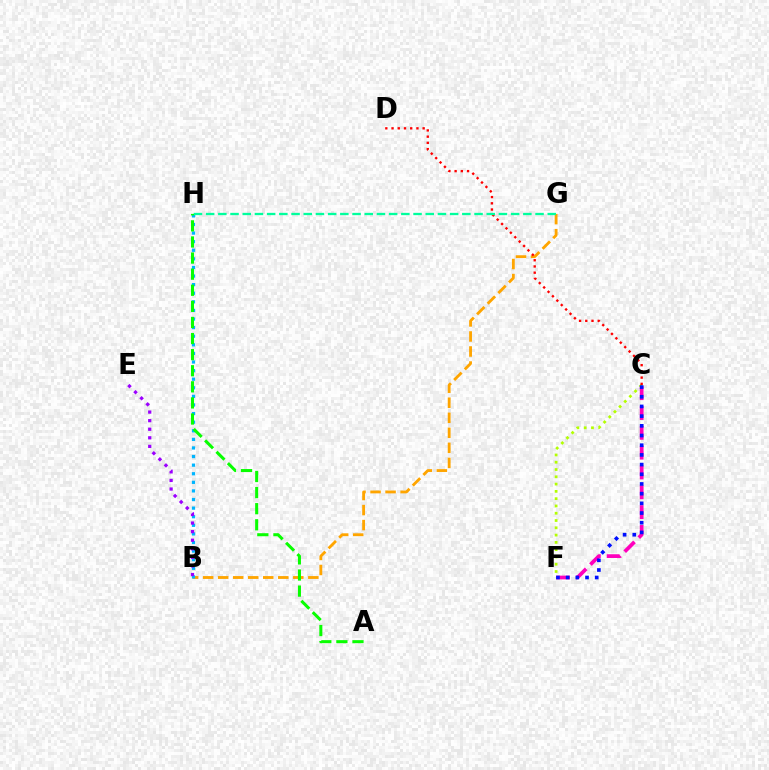{('B', 'G'): [{'color': '#ffa500', 'line_style': 'dashed', 'thickness': 2.04}], ('C', 'F'): [{'color': '#ff00bd', 'line_style': 'dashed', 'thickness': 2.69}, {'color': '#b3ff00', 'line_style': 'dotted', 'thickness': 1.98}, {'color': '#0010ff', 'line_style': 'dotted', 'thickness': 2.63}], ('C', 'D'): [{'color': '#ff0000', 'line_style': 'dotted', 'thickness': 1.69}], ('B', 'H'): [{'color': '#00b5ff', 'line_style': 'dotted', 'thickness': 2.34}], ('B', 'E'): [{'color': '#9b00ff', 'line_style': 'dotted', 'thickness': 2.33}], ('G', 'H'): [{'color': '#00ff9d', 'line_style': 'dashed', 'thickness': 1.66}], ('A', 'H'): [{'color': '#08ff00', 'line_style': 'dashed', 'thickness': 2.19}]}